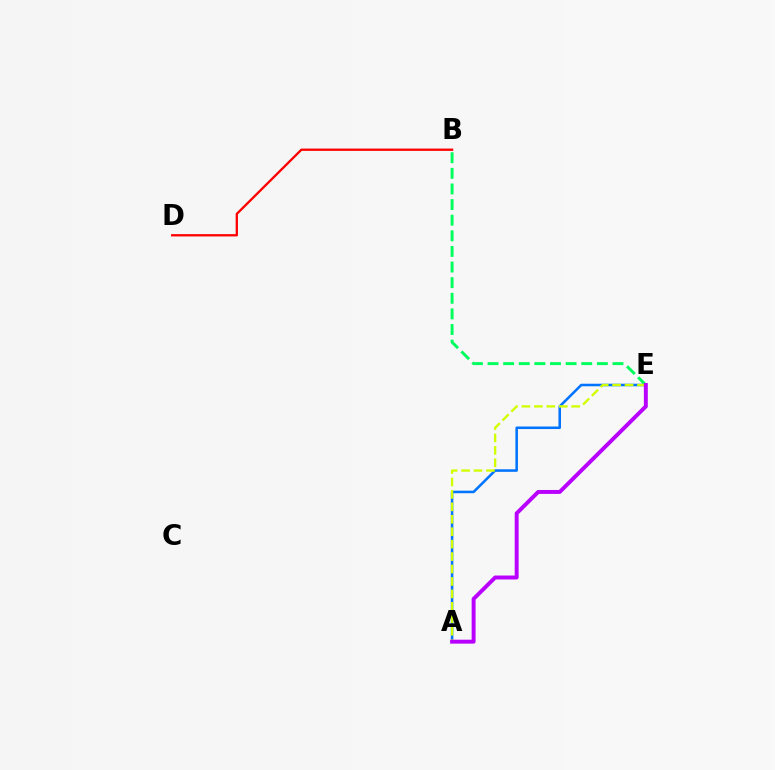{('A', 'E'): [{'color': '#0074ff', 'line_style': 'solid', 'thickness': 1.84}, {'color': '#d1ff00', 'line_style': 'dashed', 'thickness': 1.69}, {'color': '#b900ff', 'line_style': 'solid', 'thickness': 2.83}], ('B', 'E'): [{'color': '#00ff5c', 'line_style': 'dashed', 'thickness': 2.12}], ('B', 'D'): [{'color': '#ff0000', 'line_style': 'solid', 'thickness': 1.66}]}